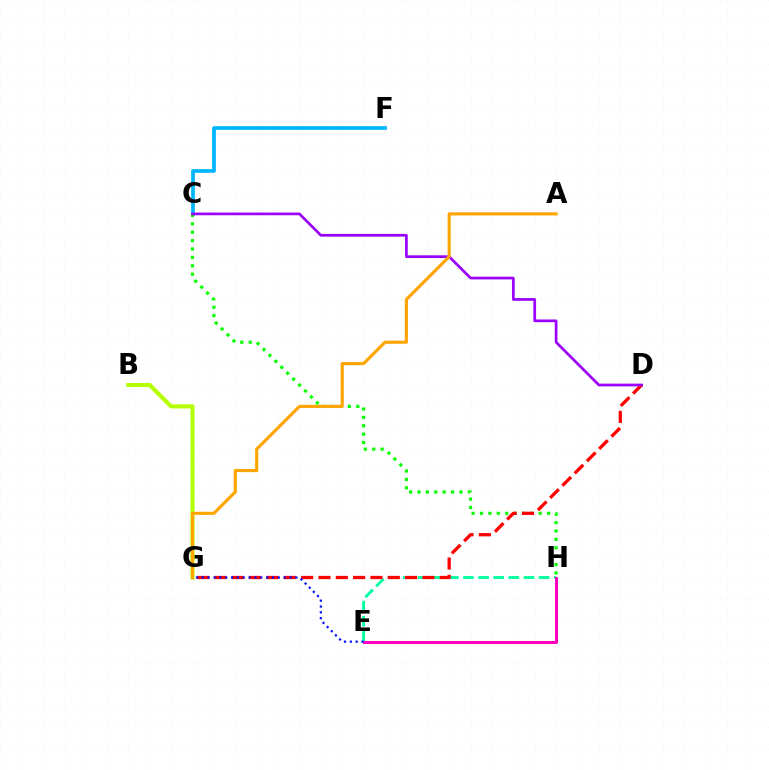{('E', 'H'): [{'color': '#00ff9d', 'line_style': 'dashed', 'thickness': 2.05}, {'color': '#ff00bd', 'line_style': 'solid', 'thickness': 2.14}], ('C', 'F'): [{'color': '#00b5ff', 'line_style': 'solid', 'thickness': 2.67}], ('C', 'H'): [{'color': '#08ff00', 'line_style': 'dotted', 'thickness': 2.28}], ('D', 'G'): [{'color': '#ff0000', 'line_style': 'dashed', 'thickness': 2.35}], ('B', 'G'): [{'color': '#b3ff00', 'line_style': 'solid', 'thickness': 2.94}], ('C', 'D'): [{'color': '#9b00ff', 'line_style': 'solid', 'thickness': 1.96}], ('A', 'G'): [{'color': '#ffa500', 'line_style': 'solid', 'thickness': 2.25}], ('E', 'G'): [{'color': '#0010ff', 'line_style': 'dotted', 'thickness': 1.59}]}